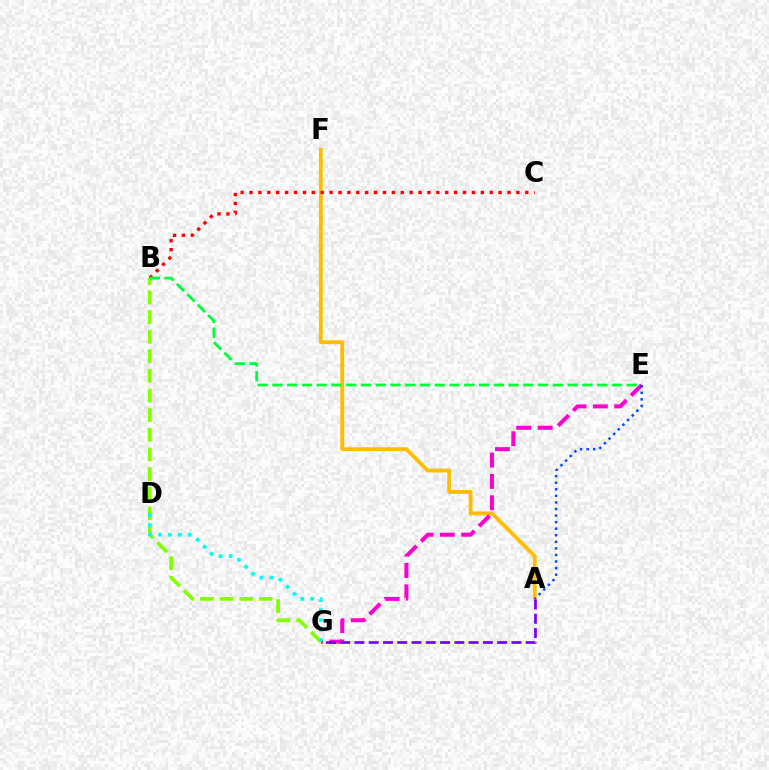{('A', 'F'): [{'color': '#ffbd00', 'line_style': 'solid', 'thickness': 2.76}], ('B', 'G'): [{'color': '#84ff00', 'line_style': 'dashed', 'thickness': 2.67}], ('B', 'C'): [{'color': '#ff0000', 'line_style': 'dotted', 'thickness': 2.42}], ('E', 'G'): [{'color': '#ff00cf', 'line_style': 'dashed', 'thickness': 2.9}], ('A', 'G'): [{'color': '#7200ff', 'line_style': 'dashed', 'thickness': 1.94}], ('D', 'G'): [{'color': '#00fff6', 'line_style': 'dotted', 'thickness': 2.7}], ('B', 'E'): [{'color': '#00ff39', 'line_style': 'dashed', 'thickness': 2.01}], ('A', 'E'): [{'color': '#004bff', 'line_style': 'dotted', 'thickness': 1.78}]}